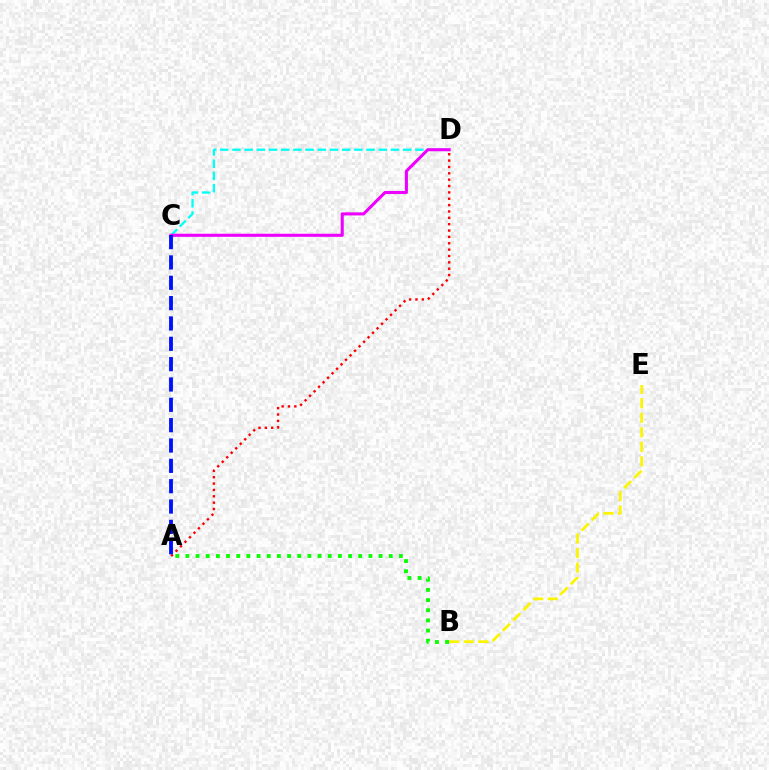{('B', 'E'): [{'color': '#fcf500', 'line_style': 'dashed', 'thickness': 1.97}], ('C', 'D'): [{'color': '#00fff6', 'line_style': 'dashed', 'thickness': 1.66}, {'color': '#ee00ff', 'line_style': 'solid', 'thickness': 2.21}], ('A', 'D'): [{'color': '#ff0000', 'line_style': 'dotted', 'thickness': 1.73}], ('A', 'B'): [{'color': '#08ff00', 'line_style': 'dotted', 'thickness': 2.76}], ('A', 'C'): [{'color': '#0010ff', 'line_style': 'dashed', 'thickness': 2.76}]}